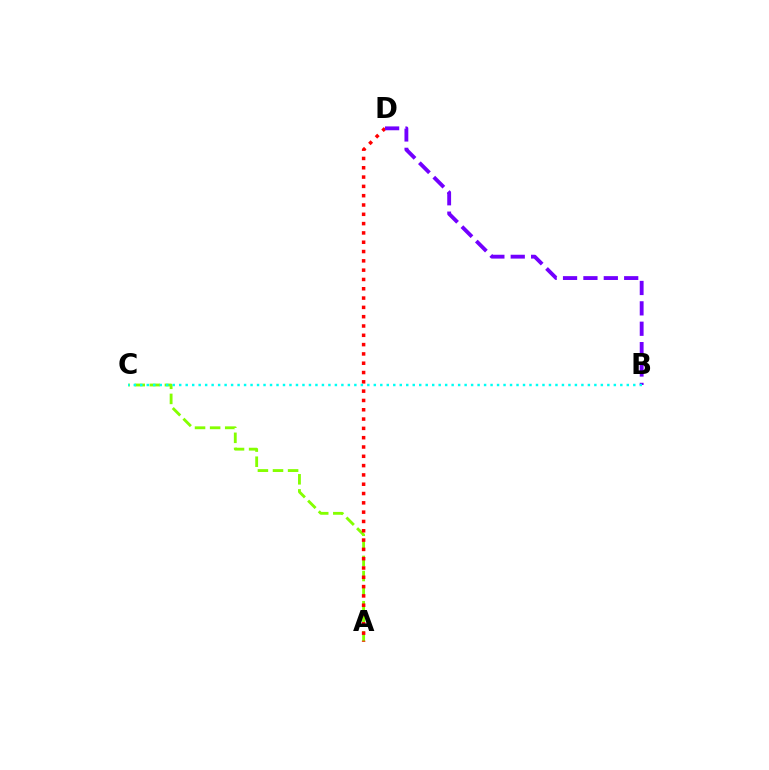{('A', 'C'): [{'color': '#84ff00', 'line_style': 'dashed', 'thickness': 2.05}], ('A', 'D'): [{'color': '#ff0000', 'line_style': 'dotted', 'thickness': 2.53}], ('B', 'D'): [{'color': '#7200ff', 'line_style': 'dashed', 'thickness': 2.77}], ('B', 'C'): [{'color': '#00fff6', 'line_style': 'dotted', 'thickness': 1.76}]}